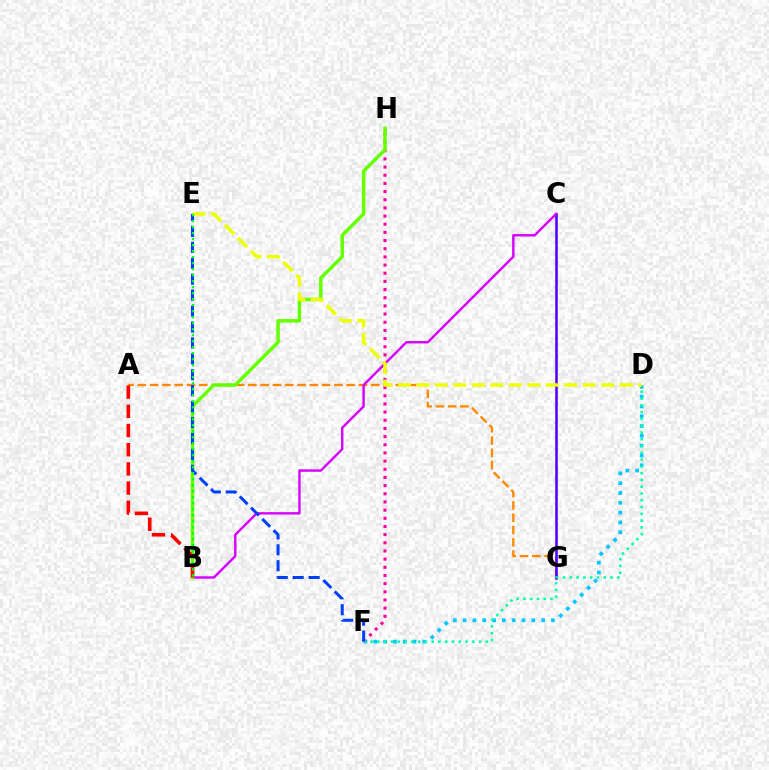{('D', 'F'): [{'color': '#00c7ff', 'line_style': 'dotted', 'thickness': 2.67}, {'color': '#00ffaf', 'line_style': 'dotted', 'thickness': 1.84}], ('A', 'G'): [{'color': '#ff8800', 'line_style': 'dashed', 'thickness': 1.67}], ('C', 'G'): [{'color': '#4f00ff', 'line_style': 'solid', 'thickness': 1.84}], ('F', 'H'): [{'color': '#ff00a0', 'line_style': 'dotted', 'thickness': 2.22}], ('B', 'C'): [{'color': '#d600ff', 'line_style': 'solid', 'thickness': 1.74}], ('B', 'H'): [{'color': '#66ff00', 'line_style': 'solid', 'thickness': 2.53}], ('D', 'E'): [{'color': '#eeff00', 'line_style': 'dashed', 'thickness': 2.51}], ('E', 'F'): [{'color': '#003fff', 'line_style': 'dashed', 'thickness': 2.16}], ('A', 'B'): [{'color': '#ff0000', 'line_style': 'dashed', 'thickness': 2.61}], ('B', 'E'): [{'color': '#00ff27', 'line_style': 'dotted', 'thickness': 1.63}]}